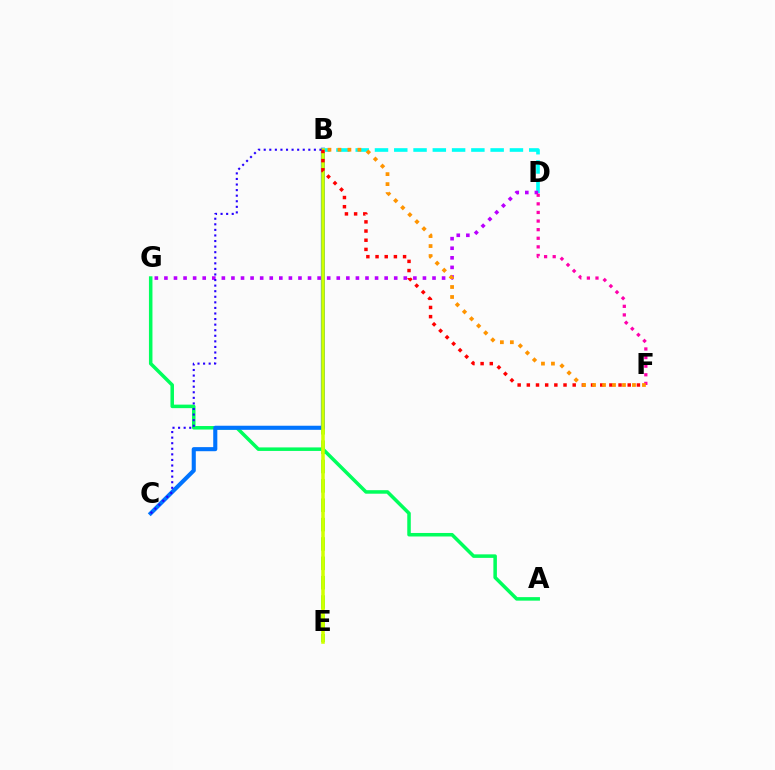{('B', 'E'): [{'color': '#3dff00', 'line_style': 'dashed', 'thickness': 2.63}, {'color': '#d1ff00', 'line_style': 'solid', 'thickness': 2.55}], ('A', 'G'): [{'color': '#00ff5c', 'line_style': 'solid', 'thickness': 2.53}], ('B', 'C'): [{'color': '#0074ff', 'line_style': 'solid', 'thickness': 2.94}, {'color': '#2500ff', 'line_style': 'dotted', 'thickness': 1.51}], ('B', 'D'): [{'color': '#00fff6', 'line_style': 'dashed', 'thickness': 2.62}], ('B', 'F'): [{'color': '#ff0000', 'line_style': 'dotted', 'thickness': 2.49}, {'color': '#ff9400', 'line_style': 'dotted', 'thickness': 2.71}], ('D', 'G'): [{'color': '#b900ff', 'line_style': 'dotted', 'thickness': 2.6}], ('D', 'F'): [{'color': '#ff00ac', 'line_style': 'dotted', 'thickness': 2.34}]}